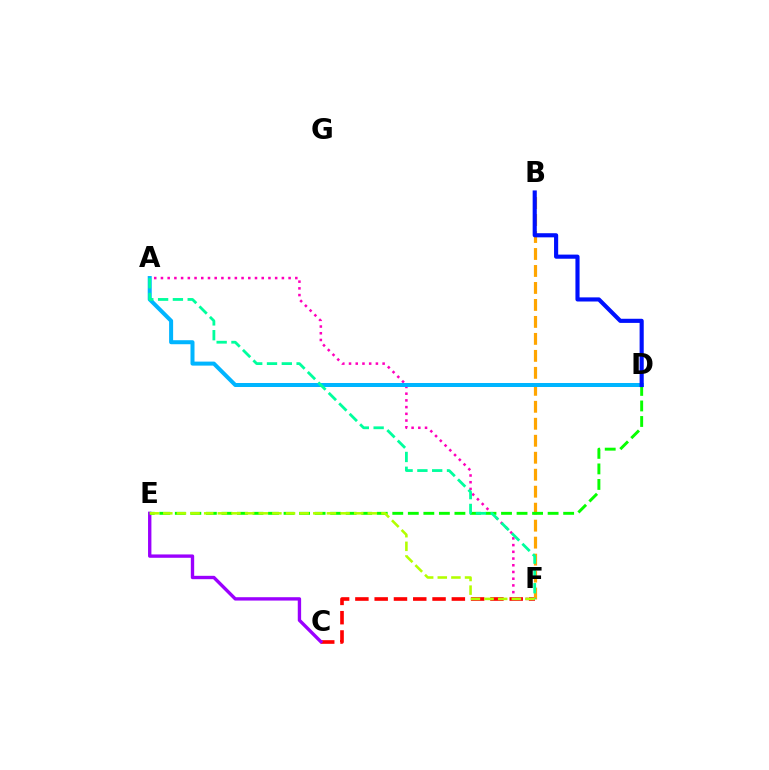{('C', 'F'): [{'color': '#ff0000', 'line_style': 'dashed', 'thickness': 2.62}], ('C', 'E'): [{'color': '#9b00ff', 'line_style': 'solid', 'thickness': 2.42}], ('B', 'F'): [{'color': '#ffa500', 'line_style': 'dashed', 'thickness': 2.31}], ('A', 'F'): [{'color': '#ff00bd', 'line_style': 'dotted', 'thickness': 1.83}, {'color': '#00ff9d', 'line_style': 'dashed', 'thickness': 2.01}], ('A', 'D'): [{'color': '#00b5ff', 'line_style': 'solid', 'thickness': 2.89}], ('D', 'E'): [{'color': '#08ff00', 'line_style': 'dashed', 'thickness': 2.11}], ('B', 'D'): [{'color': '#0010ff', 'line_style': 'solid', 'thickness': 2.97}], ('E', 'F'): [{'color': '#b3ff00', 'line_style': 'dashed', 'thickness': 1.85}]}